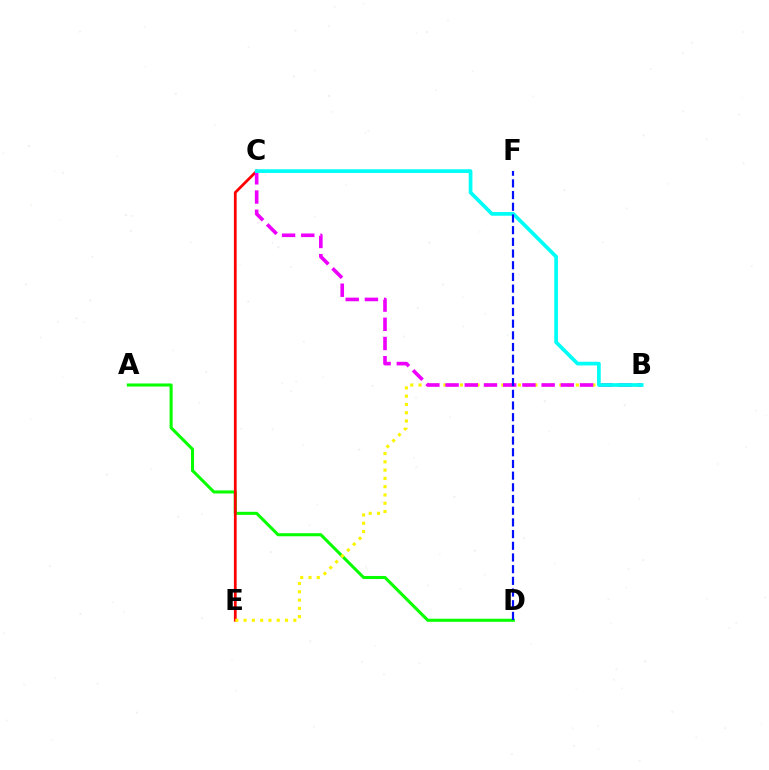{('A', 'D'): [{'color': '#08ff00', 'line_style': 'solid', 'thickness': 2.2}], ('C', 'E'): [{'color': '#ff0000', 'line_style': 'solid', 'thickness': 1.98}], ('B', 'E'): [{'color': '#fcf500', 'line_style': 'dotted', 'thickness': 2.25}], ('B', 'C'): [{'color': '#ee00ff', 'line_style': 'dashed', 'thickness': 2.61}, {'color': '#00fff6', 'line_style': 'solid', 'thickness': 2.67}], ('D', 'F'): [{'color': '#0010ff', 'line_style': 'dashed', 'thickness': 1.59}]}